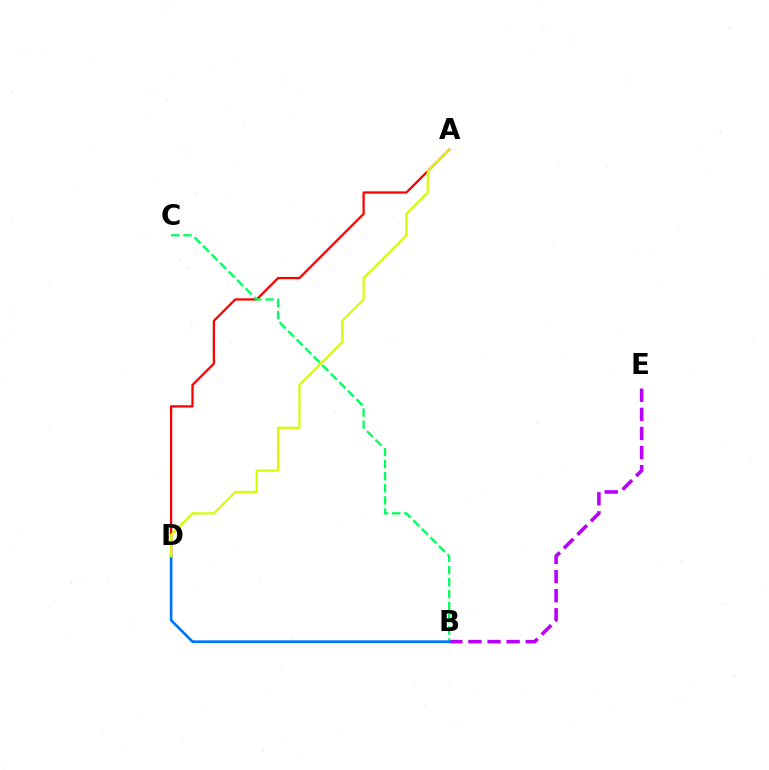{('B', 'E'): [{'color': '#b900ff', 'line_style': 'dashed', 'thickness': 2.6}], ('A', 'D'): [{'color': '#ff0000', 'line_style': 'solid', 'thickness': 1.64}, {'color': '#d1ff00', 'line_style': 'solid', 'thickness': 1.58}], ('B', 'C'): [{'color': '#00ff5c', 'line_style': 'dashed', 'thickness': 1.64}], ('B', 'D'): [{'color': '#0074ff', 'line_style': 'solid', 'thickness': 1.92}]}